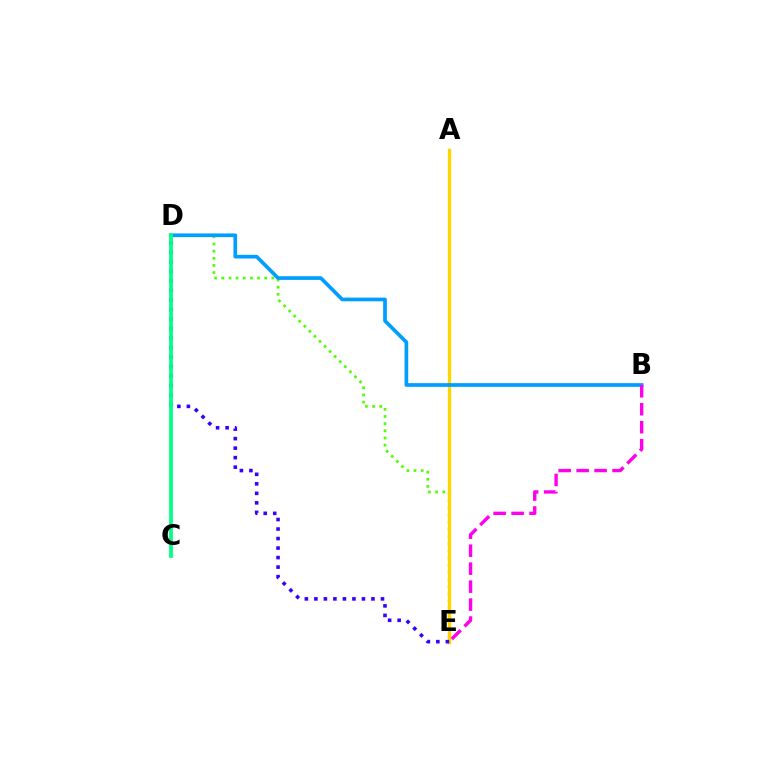{('D', 'E'): [{'color': '#4fff00', 'line_style': 'dotted', 'thickness': 1.94}, {'color': '#3700ff', 'line_style': 'dotted', 'thickness': 2.59}], ('A', 'E'): [{'color': '#ff0000', 'line_style': 'solid', 'thickness': 2.07}, {'color': '#ffd500', 'line_style': 'solid', 'thickness': 2.41}], ('B', 'D'): [{'color': '#009eff', 'line_style': 'solid', 'thickness': 2.66}], ('B', 'E'): [{'color': '#ff00ed', 'line_style': 'dashed', 'thickness': 2.44}], ('C', 'D'): [{'color': '#00ff86', 'line_style': 'solid', 'thickness': 2.7}]}